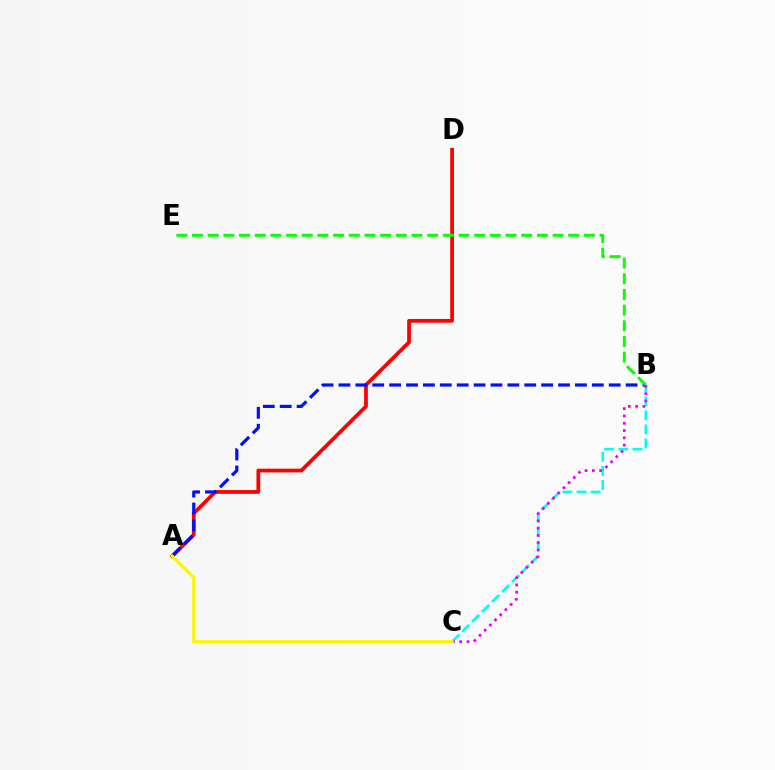{('B', 'C'): [{'color': '#00fff6', 'line_style': 'dashed', 'thickness': 1.91}, {'color': '#ee00ff', 'line_style': 'dotted', 'thickness': 1.98}], ('A', 'D'): [{'color': '#ff0000', 'line_style': 'solid', 'thickness': 2.7}], ('A', 'B'): [{'color': '#0010ff', 'line_style': 'dashed', 'thickness': 2.29}], ('B', 'E'): [{'color': '#08ff00', 'line_style': 'dashed', 'thickness': 2.13}], ('A', 'C'): [{'color': '#fcf500', 'line_style': 'solid', 'thickness': 2.23}]}